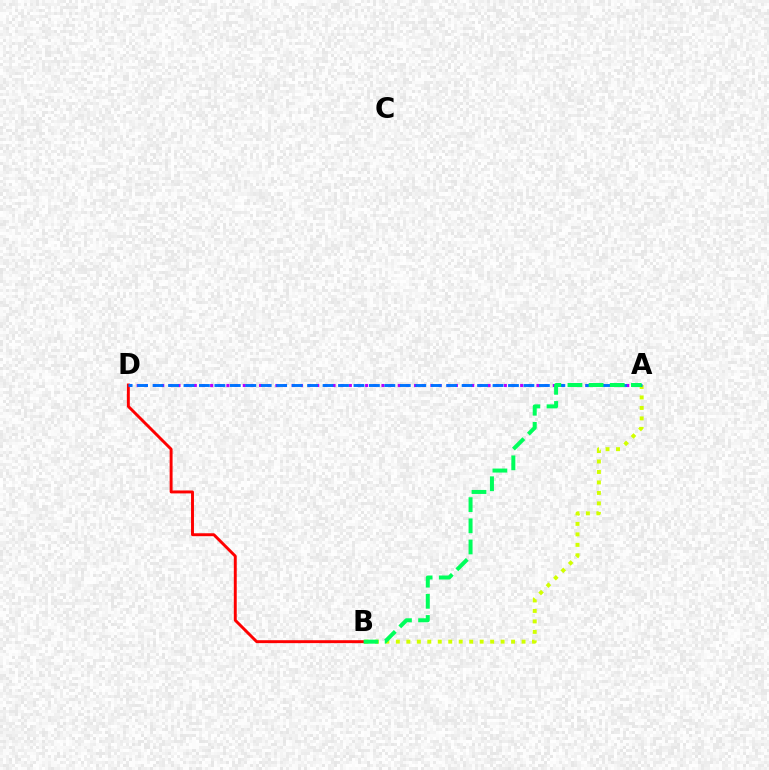{('A', 'D'): [{'color': '#b900ff', 'line_style': 'dotted', 'thickness': 2.22}, {'color': '#0074ff', 'line_style': 'dashed', 'thickness': 2.1}], ('A', 'B'): [{'color': '#d1ff00', 'line_style': 'dotted', 'thickness': 2.85}, {'color': '#00ff5c', 'line_style': 'dashed', 'thickness': 2.87}], ('B', 'D'): [{'color': '#ff0000', 'line_style': 'solid', 'thickness': 2.11}]}